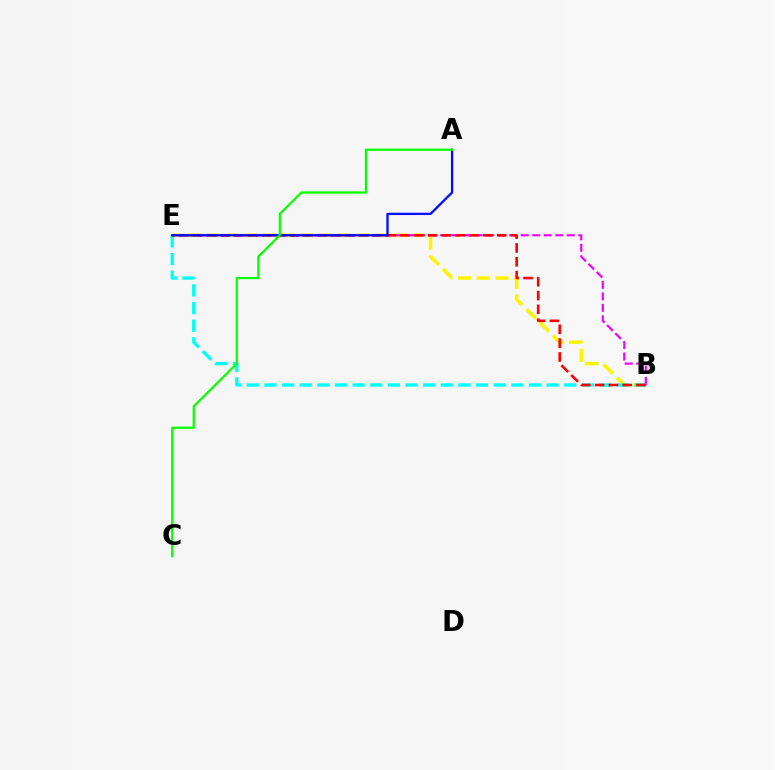{('B', 'E'): [{'color': '#fcf500', 'line_style': 'dashed', 'thickness': 2.55}, {'color': '#ee00ff', 'line_style': 'dashed', 'thickness': 1.56}, {'color': '#00fff6', 'line_style': 'dashed', 'thickness': 2.4}, {'color': '#ff0000', 'line_style': 'dashed', 'thickness': 1.88}], ('A', 'E'): [{'color': '#0010ff', 'line_style': 'solid', 'thickness': 1.67}], ('A', 'C'): [{'color': '#08ff00', 'line_style': 'solid', 'thickness': 1.59}]}